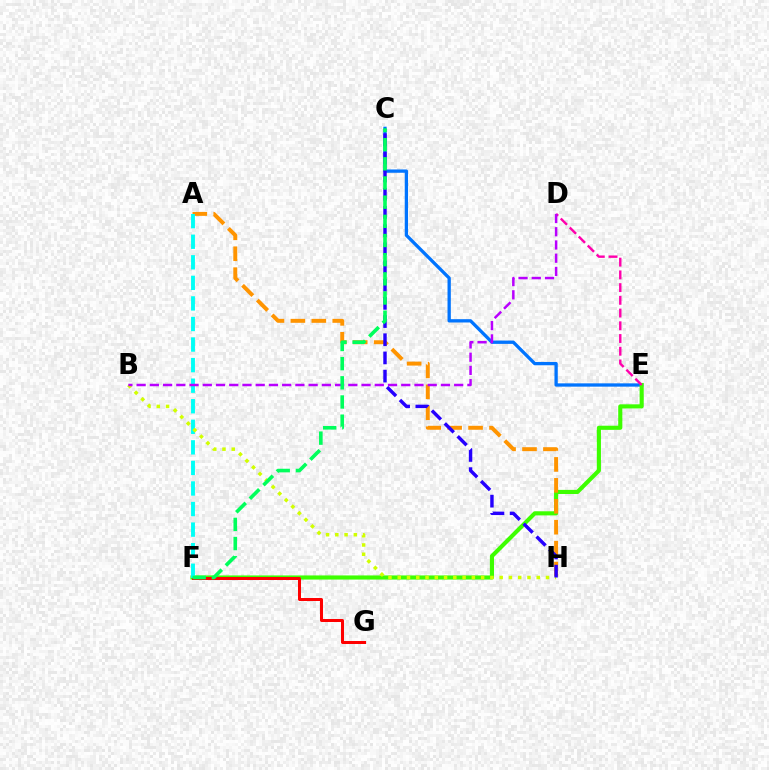{('C', 'E'): [{'color': '#0074ff', 'line_style': 'solid', 'thickness': 2.37}], ('E', 'F'): [{'color': '#3dff00', 'line_style': 'solid', 'thickness': 2.97}], ('A', 'H'): [{'color': '#ff9400', 'line_style': 'dashed', 'thickness': 2.84}], ('F', 'G'): [{'color': '#ff0000', 'line_style': 'solid', 'thickness': 2.16}], ('D', 'E'): [{'color': '#ff00ac', 'line_style': 'dashed', 'thickness': 1.73}], ('A', 'F'): [{'color': '#00fff6', 'line_style': 'dashed', 'thickness': 2.79}], ('B', 'H'): [{'color': '#d1ff00', 'line_style': 'dotted', 'thickness': 2.52}], ('C', 'H'): [{'color': '#2500ff', 'line_style': 'dashed', 'thickness': 2.47}], ('B', 'D'): [{'color': '#b900ff', 'line_style': 'dashed', 'thickness': 1.8}], ('C', 'F'): [{'color': '#00ff5c', 'line_style': 'dashed', 'thickness': 2.6}]}